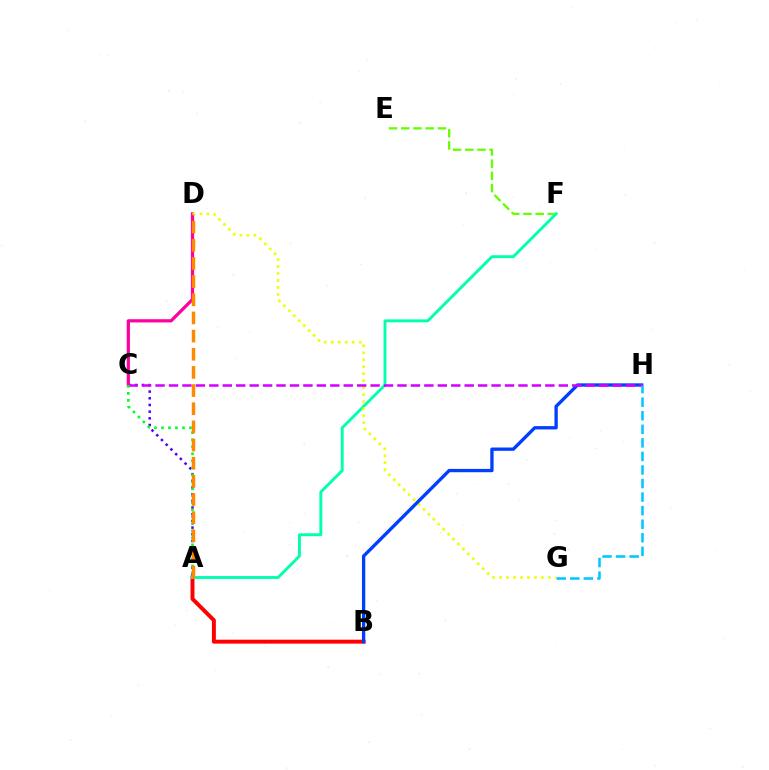{('A', 'C'): [{'color': '#4f00ff', 'line_style': 'dotted', 'thickness': 1.82}, {'color': '#00ff27', 'line_style': 'dotted', 'thickness': 1.9}], ('A', 'B'): [{'color': '#ff0000', 'line_style': 'solid', 'thickness': 2.84}], ('E', 'F'): [{'color': '#66ff00', 'line_style': 'dashed', 'thickness': 1.66}], ('C', 'D'): [{'color': '#ff00a0', 'line_style': 'solid', 'thickness': 2.33}], ('A', 'F'): [{'color': '#00ffaf', 'line_style': 'solid', 'thickness': 2.09}], ('D', 'G'): [{'color': '#eeff00', 'line_style': 'dotted', 'thickness': 1.9}], ('B', 'H'): [{'color': '#003fff', 'line_style': 'solid', 'thickness': 2.39}], ('C', 'H'): [{'color': '#d600ff', 'line_style': 'dashed', 'thickness': 1.83}], ('A', 'D'): [{'color': '#ff8800', 'line_style': 'dashed', 'thickness': 2.47}], ('G', 'H'): [{'color': '#00c7ff', 'line_style': 'dashed', 'thickness': 1.84}]}